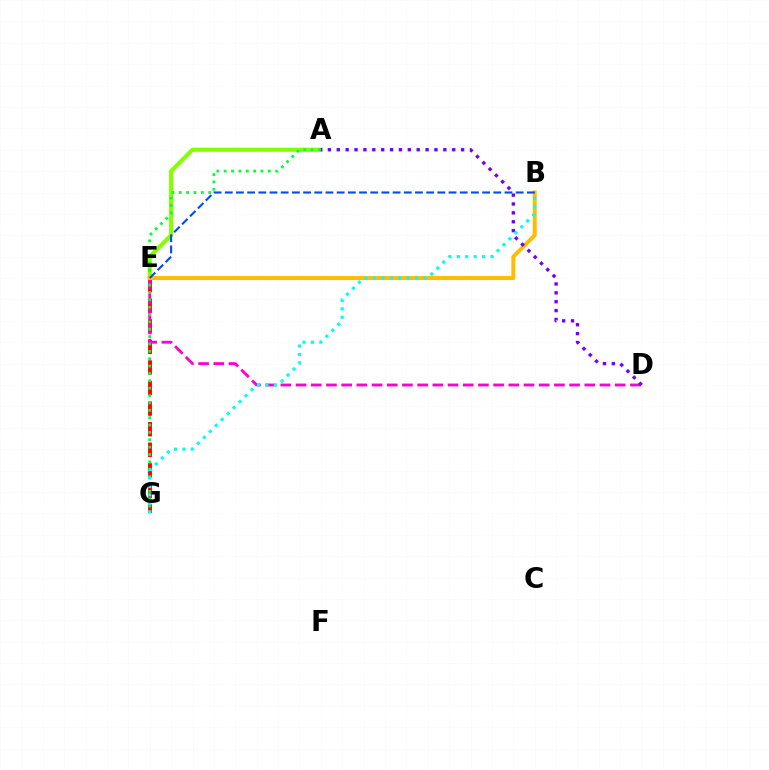{('E', 'G'): [{'color': '#ff0000', 'line_style': 'dashed', 'thickness': 2.79}], ('A', 'E'): [{'color': '#84ff00', 'line_style': 'solid', 'thickness': 2.98}], ('D', 'E'): [{'color': '#ff00cf', 'line_style': 'dashed', 'thickness': 2.06}], ('A', 'G'): [{'color': '#00ff39', 'line_style': 'dotted', 'thickness': 2.0}], ('B', 'E'): [{'color': '#ffbd00', 'line_style': 'solid', 'thickness': 2.88}, {'color': '#004bff', 'line_style': 'dashed', 'thickness': 1.52}], ('A', 'D'): [{'color': '#7200ff', 'line_style': 'dotted', 'thickness': 2.41}], ('B', 'G'): [{'color': '#00fff6', 'line_style': 'dotted', 'thickness': 2.29}]}